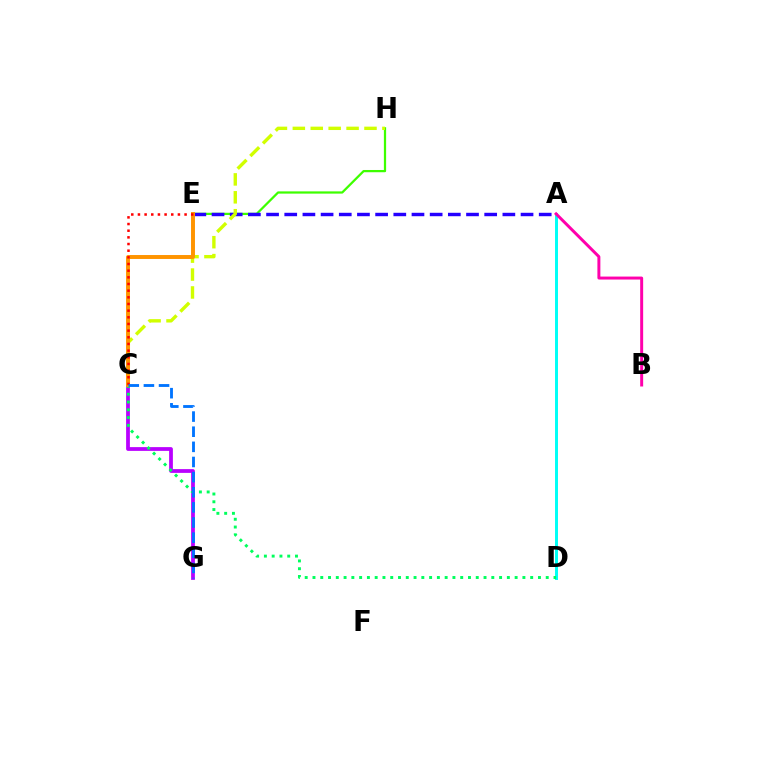{('C', 'G'): [{'color': '#b900ff', 'line_style': 'solid', 'thickness': 2.71}, {'color': '#0074ff', 'line_style': 'dashed', 'thickness': 2.06}], ('A', 'D'): [{'color': '#00fff6', 'line_style': 'solid', 'thickness': 2.14}], ('E', 'H'): [{'color': '#3dff00', 'line_style': 'solid', 'thickness': 1.62}], ('A', 'B'): [{'color': '#ff00ac', 'line_style': 'solid', 'thickness': 2.14}], ('A', 'E'): [{'color': '#2500ff', 'line_style': 'dashed', 'thickness': 2.47}], ('C', 'D'): [{'color': '#00ff5c', 'line_style': 'dotted', 'thickness': 2.11}], ('C', 'H'): [{'color': '#d1ff00', 'line_style': 'dashed', 'thickness': 2.43}], ('C', 'E'): [{'color': '#ff9400', 'line_style': 'solid', 'thickness': 2.83}, {'color': '#ff0000', 'line_style': 'dotted', 'thickness': 1.81}]}